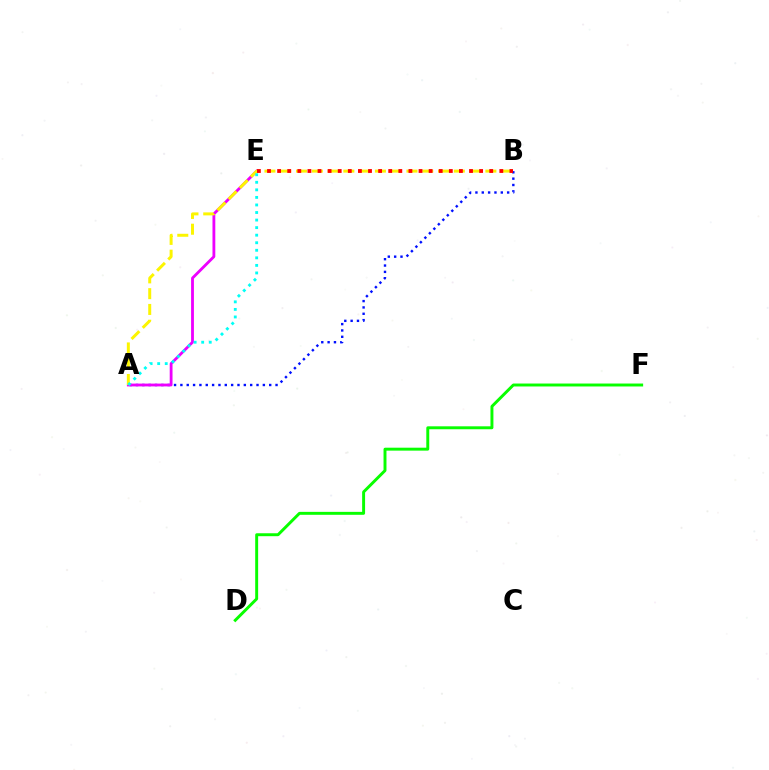{('A', 'B'): [{'color': '#0010ff', 'line_style': 'dotted', 'thickness': 1.72}, {'color': '#fcf500', 'line_style': 'dashed', 'thickness': 2.14}], ('A', 'E'): [{'color': '#ee00ff', 'line_style': 'solid', 'thickness': 2.03}, {'color': '#00fff6', 'line_style': 'dotted', 'thickness': 2.05}], ('D', 'F'): [{'color': '#08ff00', 'line_style': 'solid', 'thickness': 2.12}], ('B', 'E'): [{'color': '#ff0000', 'line_style': 'dotted', 'thickness': 2.74}]}